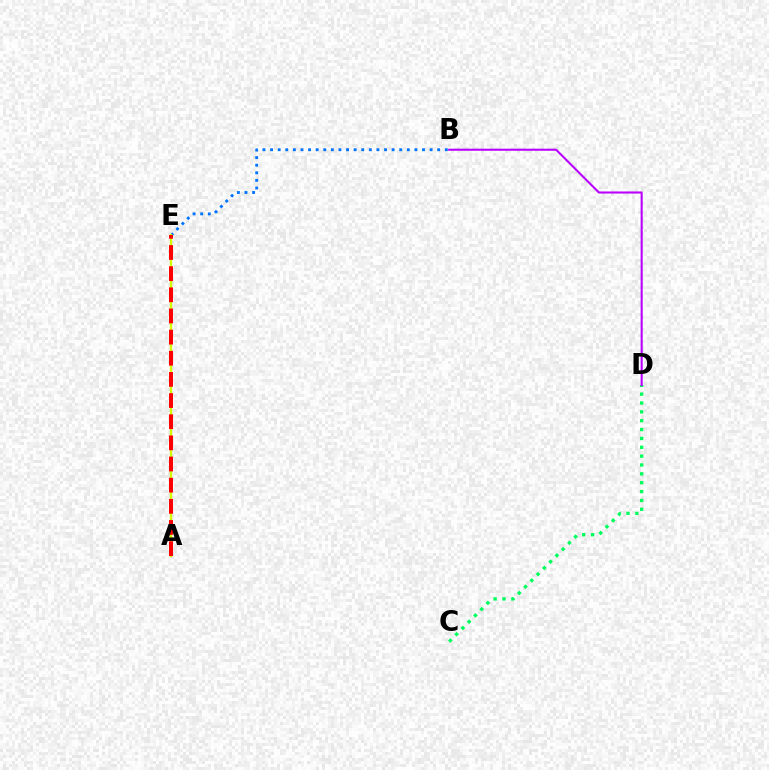{('C', 'D'): [{'color': '#00ff5c', 'line_style': 'dotted', 'thickness': 2.41}], ('B', 'E'): [{'color': '#0074ff', 'line_style': 'dotted', 'thickness': 2.06}], ('A', 'E'): [{'color': '#d1ff00', 'line_style': 'solid', 'thickness': 1.71}, {'color': '#ff0000', 'line_style': 'dashed', 'thickness': 2.87}], ('B', 'D'): [{'color': '#b900ff', 'line_style': 'solid', 'thickness': 1.5}]}